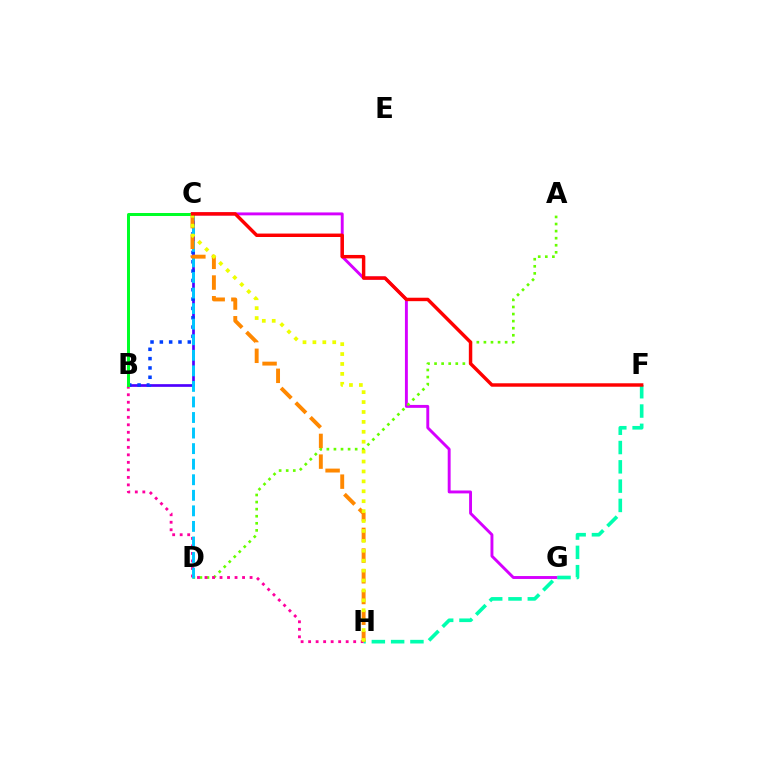{('B', 'C'): [{'color': '#4f00ff', 'line_style': 'solid', 'thickness': 1.94}, {'color': '#003fff', 'line_style': 'dotted', 'thickness': 2.53}, {'color': '#00ff27', 'line_style': 'solid', 'thickness': 2.16}], ('C', 'G'): [{'color': '#d600ff', 'line_style': 'solid', 'thickness': 2.09}], ('A', 'D'): [{'color': '#66ff00', 'line_style': 'dotted', 'thickness': 1.92}], ('F', 'H'): [{'color': '#00ffaf', 'line_style': 'dashed', 'thickness': 2.62}], ('B', 'H'): [{'color': '#ff00a0', 'line_style': 'dotted', 'thickness': 2.04}], ('C', 'D'): [{'color': '#00c7ff', 'line_style': 'dashed', 'thickness': 2.11}], ('C', 'H'): [{'color': '#ff8800', 'line_style': 'dashed', 'thickness': 2.81}, {'color': '#eeff00', 'line_style': 'dotted', 'thickness': 2.69}], ('C', 'F'): [{'color': '#ff0000', 'line_style': 'solid', 'thickness': 2.48}]}